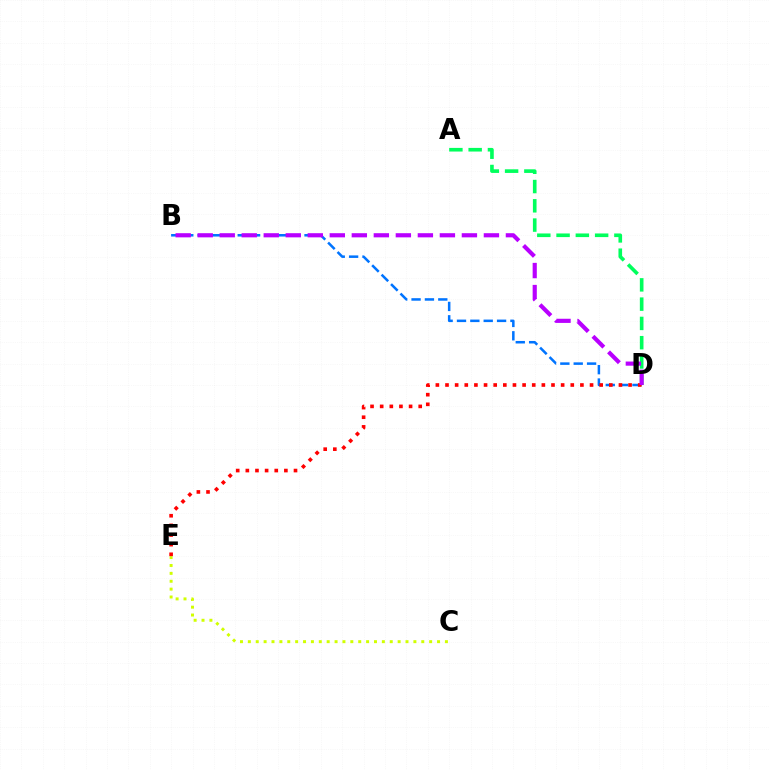{('A', 'D'): [{'color': '#00ff5c', 'line_style': 'dashed', 'thickness': 2.62}], ('C', 'E'): [{'color': '#d1ff00', 'line_style': 'dotted', 'thickness': 2.14}], ('B', 'D'): [{'color': '#0074ff', 'line_style': 'dashed', 'thickness': 1.82}, {'color': '#b900ff', 'line_style': 'dashed', 'thickness': 2.99}], ('D', 'E'): [{'color': '#ff0000', 'line_style': 'dotted', 'thickness': 2.62}]}